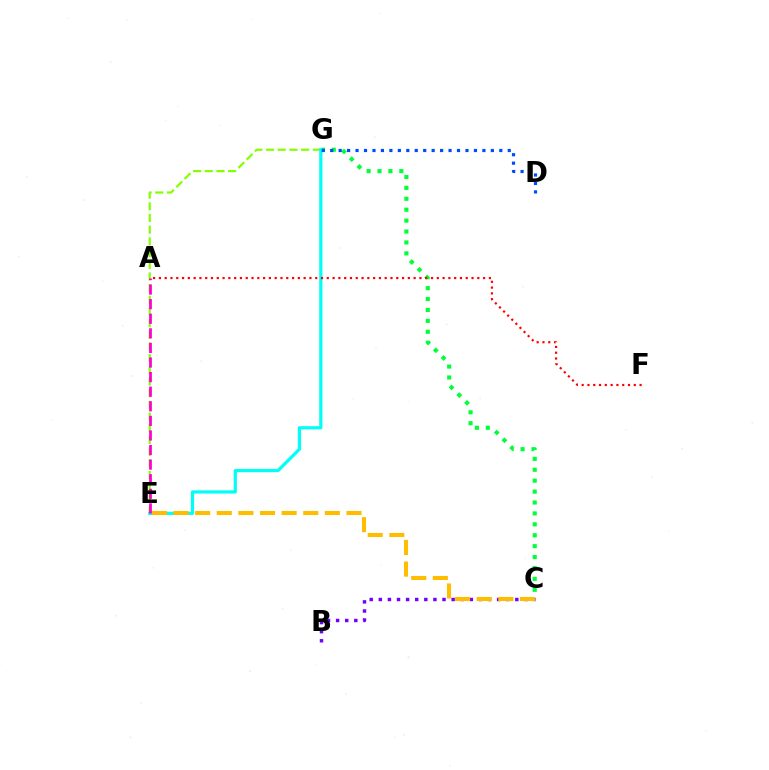{('C', 'G'): [{'color': '#00ff39', 'line_style': 'dotted', 'thickness': 2.96}], ('B', 'C'): [{'color': '#7200ff', 'line_style': 'dotted', 'thickness': 2.47}], ('E', 'G'): [{'color': '#84ff00', 'line_style': 'dashed', 'thickness': 1.59}, {'color': '#00fff6', 'line_style': 'solid', 'thickness': 2.31}], ('A', 'F'): [{'color': '#ff0000', 'line_style': 'dotted', 'thickness': 1.57}], ('D', 'G'): [{'color': '#004bff', 'line_style': 'dotted', 'thickness': 2.3}], ('C', 'E'): [{'color': '#ffbd00', 'line_style': 'dashed', 'thickness': 2.94}], ('A', 'E'): [{'color': '#ff00cf', 'line_style': 'dashed', 'thickness': 1.98}]}